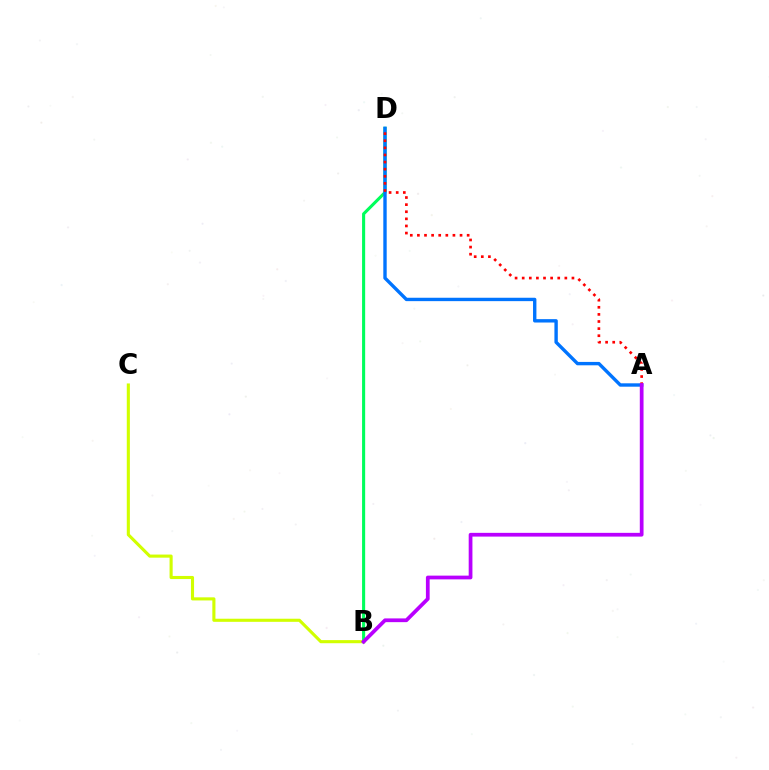{('B', 'C'): [{'color': '#d1ff00', 'line_style': 'solid', 'thickness': 2.23}], ('B', 'D'): [{'color': '#00ff5c', 'line_style': 'solid', 'thickness': 2.22}], ('A', 'D'): [{'color': '#0074ff', 'line_style': 'solid', 'thickness': 2.44}, {'color': '#ff0000', 'line_style': 'dotted', 'thickness': 1.93}], ('A', 'B'): [{'color': '#b900ff', 'line_style': 'solid', 'thickness': 2.69}]}